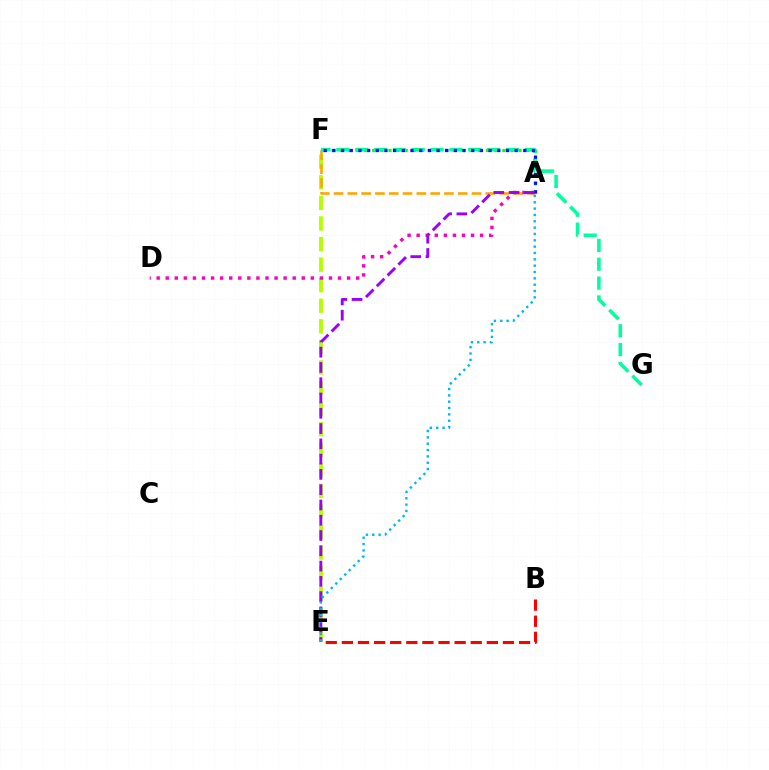{('E', 'F'): [{'color': '#b3ff00', 'line_style': 'dashed', 'thickness': 2.79}], ('A', 'F'): [{'color': '#ffa500', 'line_style': 'dashed', 'thickness': 1.87}, {'color': '#08ff00', 'line_style': 'dotted', 'thickness': 2.21}, {'color': '#0010ff', 'line_style': 'dotted', 'thickness': 2.36}], ('A', 'D'): [{'color': '#ff00bd', 'line_style': 'dotted', 'thickness': 2.46}], ('B', 'E'): [{'color': '#ff0000', 'line_style': 'dashed', 'thickness': 2.19}], ('F', 'G'): [{'color': '#00ff9d', 'line_style': 'dashed', 'thickness': 2.56}], ('A', 'E'): [{'color': '#9b00ff', 'line_style': 'dashed', 'thickness': 2.08}, {'color': '#00b5ff', 'line_style': 'dotted', 'thickness': 1.72}]}